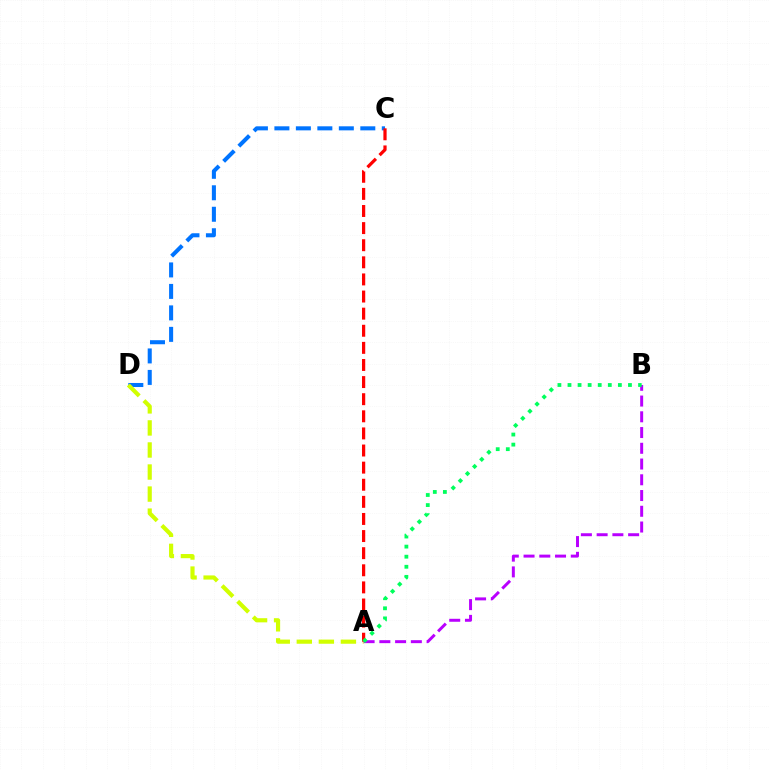{('C', 'D'): [{'color': '#0074ff', 'line_style': 'dashed', 'thickness': 2.92}], ('A', 'D'): [{'color': '#d1ff00', 'line_style': 'dashed', 'thickness': 3.0}], ('A', 'C'): [{'color': '#ff0000', 'line_style': 'dashed', 'thickness': 2.32}], ('A', 'B'): [{'color': '#b900ff', 'line_style': 'dashed', 'thickness': 2.14}, {'color': '#00ff5c', 'line_style': 'dotted', 'thickness': 2.74}]}